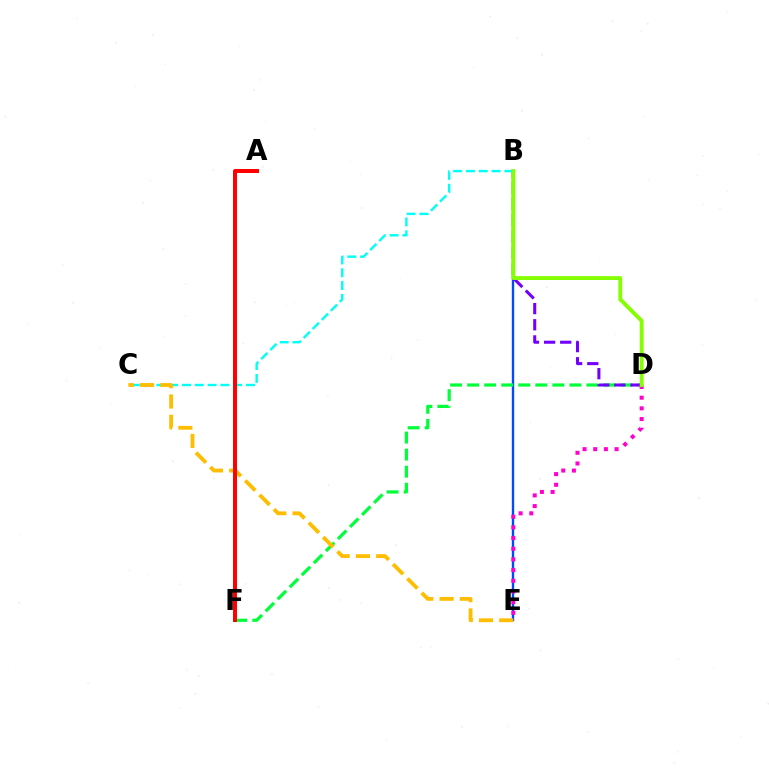{('B', 'E'): [{'color': '#004bff', 'line_style': 'solid', 'thickness': 1.7}], ('D', 'F'): [{'color': '#00ff39', 'line_style': 'dashed', 'thickness': 2.32}], ('B', 'C'): [{'color': '#00fff6', 'line_style': 'dashed', 'thickness': 1.74}], ('B', 'D'): [{'color': '#7200ff', 'line_style': 'dashed', 'thickness': 2.19}, {'color': '#84ff00', 'line_style': 'solid', 'thickness': 2.79}], ('C', 'E'): [{'color': '#ffbd00', 'line_style': 'dashed', 'thickness': 2.75}], ('D', 'E'): [{'color': '#ff00cf', 'line_style': 'dotted', 'thickness': 2.9}], ('A', 'F'): [{'color': '#ff0000', 'line_style': 'solid', 'thickness': 2.86}]}